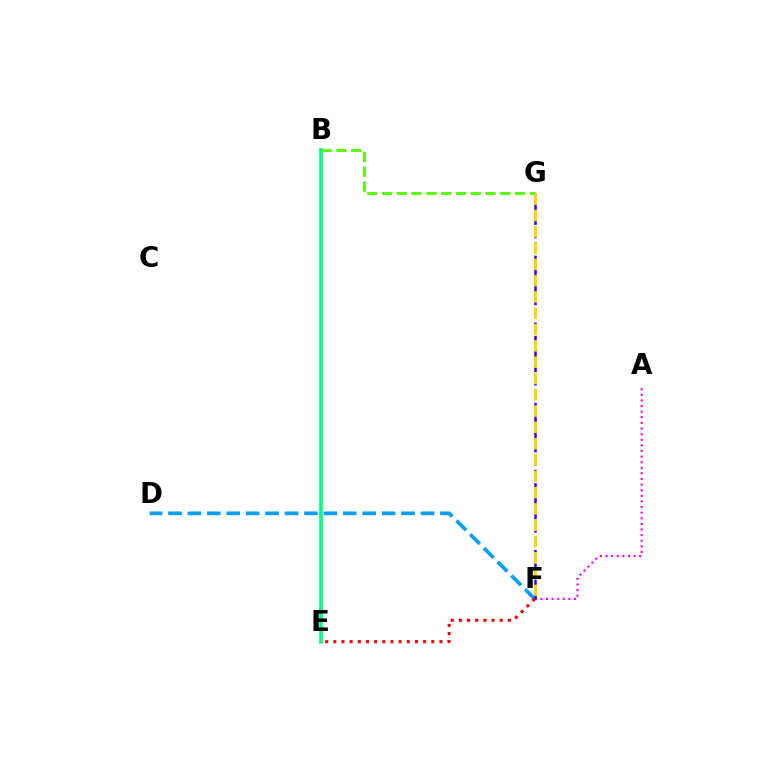{('B', 'E'): [{'color': '#00ff86', 'line_style': 'solid', 'thickness': 2.61}], ('B', 'G'): [{'color': '#4fff00', 'line_style': 'dashed', 'thickness': 2.01}], ('D', 'F'): [{'color': '#009eff', 'line_style': 'dashed', 'thickness': 2.64}], ('A', 'F'): [{'color': '#ff00ed', 'line_style': 'dotted', 'thickness': 1.52}], ('F', 'G'): [{'color': '#3700ff', 'line_style': 'dashed', 'thickness': 1.82}, {'color': '#ffd500', 'line_style': 'dashed', 'thickness': 2.21}], ('E', 'F'): [{'color': '#ff0000', 'line_style': 'dotted', 'thickness': 2.22}]}